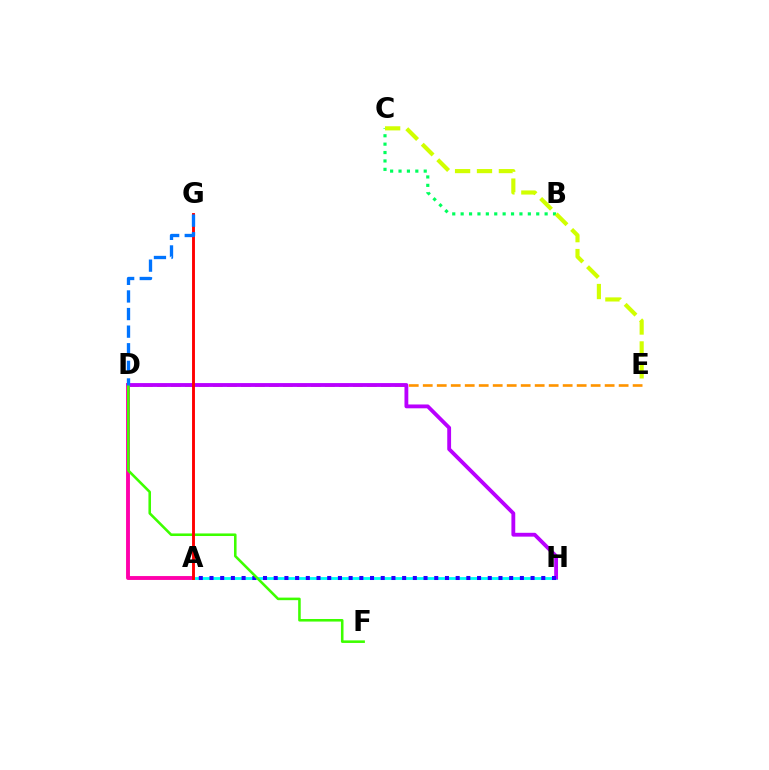{('A', 'H'): [{'color': '#00fff6', 'line_style': 'solid', 'thickness': 2.03}, {'color': '#2500ff', 'line_style': 'dotted', 'thickness': 2.91}], ('D', 'E'): [{'color': '#ff9400', 'line_style': 'dashed', 'thickness': 1.9}], ('D', 'H'): [{'color': '#b900ff', 'line_style': 'solid', 'thickness': 2.76}], ('B', 'C'): [{'color': '#00ff5c', 'line_style': 'dotted', 'thickness': 2.28}], ('C', 'E'): [{'color': '#d1ff00', 'line_style': 'dashed', 'thickness': 2.98}], ('A', 'D'): [{'color': '#ff00ac', 'line_style': 'solid', 'thickness': 2.8}], ('D', 'F'): [{'color': '#3dff00', 'line_style': 'solid', 'thickness': 1.85}], ('A', 'G'): [{'color': '#ff0000', 'line_style': 'solid', 'thickness': 2.08}], ('D', 'G'): [{'color': '#0074ff', 'line_style': 'dashed', 'thickness': 2.39}]}